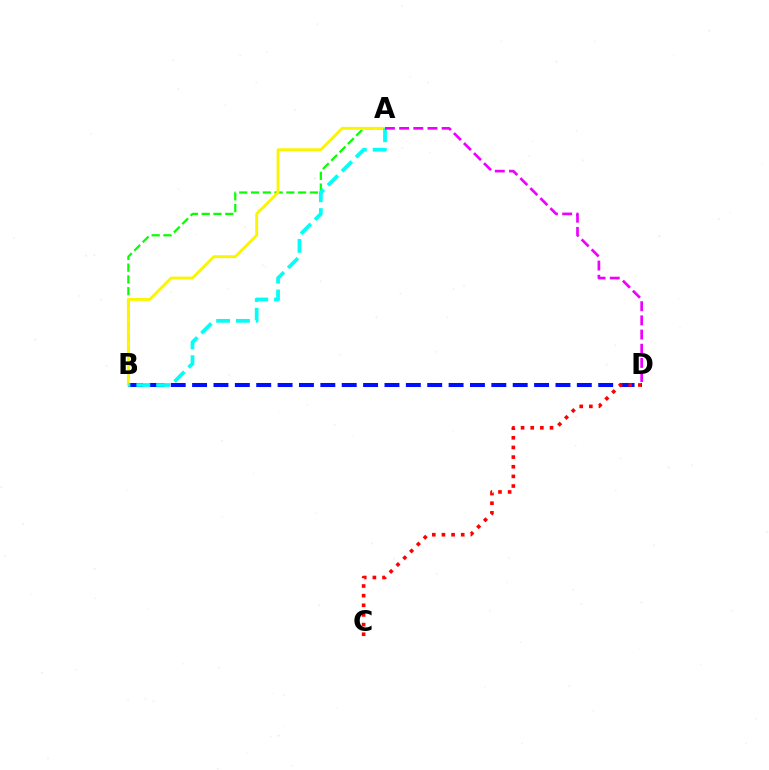{('A', 'B'): [{'color': '#08ff00', 'line_style': 'dashed', 'thickness': 1.6}, {'color': '#fcf500', 'line_style': 'solid', 'thickness': 2.07}, {'color': '#00fff6', 'line_style': 'dashed', 'thickness': 2.69}], ('B', 'D'): [{'color': '#0010ff', 'line_style': 'dashed', 'thickness': 2.9}], ('C', 'D'): [{'color': '#ff0000', 'line_style': 'dotted', 'thickness': 2.62}], ('A', 'D'): [{'color': '#ee00ff', 'line_style': 'dashed', 'thickness': 1.93}]}